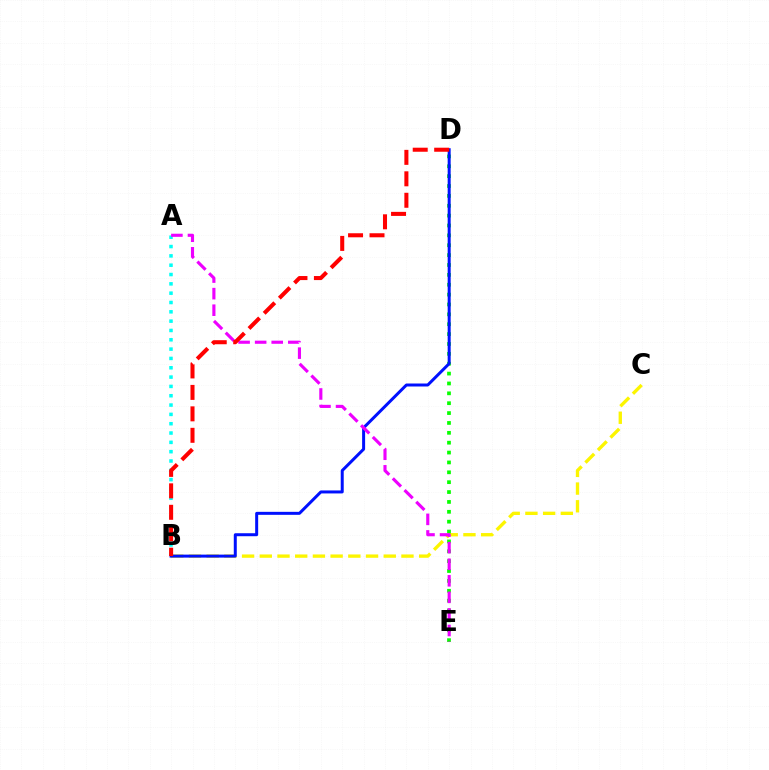{('B', 'C'): [{'color': '#fcf500', 'line_style': 'dashed', 'thickness': 2.41}], ('A', 'B'): [{'color': '#00fff6', 'line_style': 'dotted', 'thickness': 2.53}], ('D', 'E'): [{'color': '#08ff00', 'line_style': 'dotted', 'thickness': 2.68}], ('B', 'D'): [{'color': '#0010ff', 'line_style': 'solid', 'thickness': 2.16}, {'color': '#ff0000', 'line_style': 'dashed', 'thickness': 2.92}], ('A', 'E'): [{'color': '#ee00ff', 'line_style': 'dashed', 'thickness': 2.25}]}